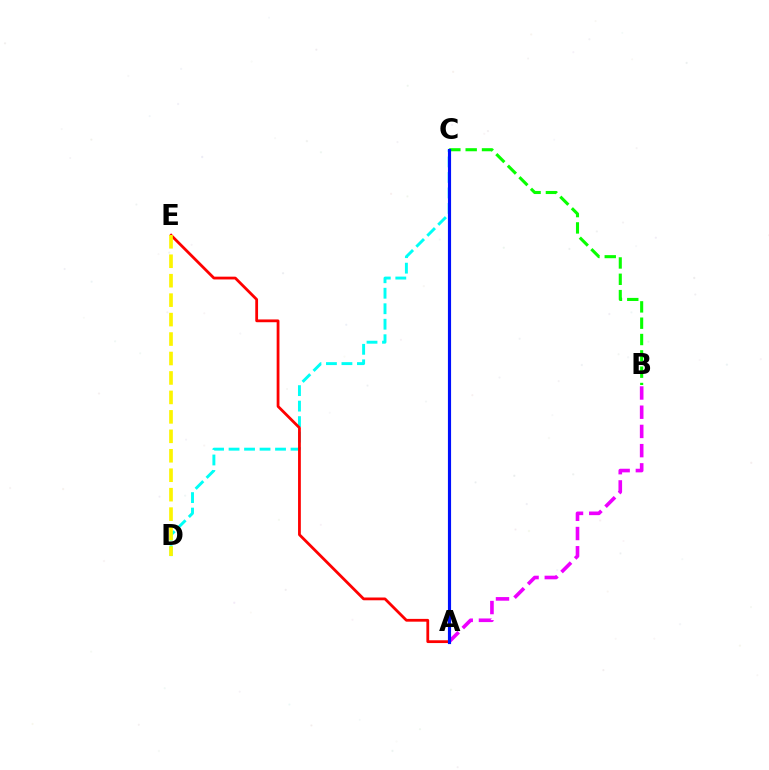{('C', 'D'): [{'color': '#00fff6', 'line_style': 'dashed', 'thickness': 2.1}], ('A', 'E'): [{'color': '#ff0000', 'line_style': 'solid', 'thickness': 2.01}], ('D', 'E'): [{'color': '#fcf500', 'line_style': 'dashed', 'thickness': 2.64}], ('B', 'C'): [{'color': '#08ff00', 'line_style': 'dashed', 'thickness': 2.22}], ('A', 'B'): [{'color': '#ee00ff', 'line_style': 'dashed', 'thickness': 2.61}], ('A', 'C'): [{'color': '#0010ff', 'line_style': 'solid', 'thickness': 2.27}]}